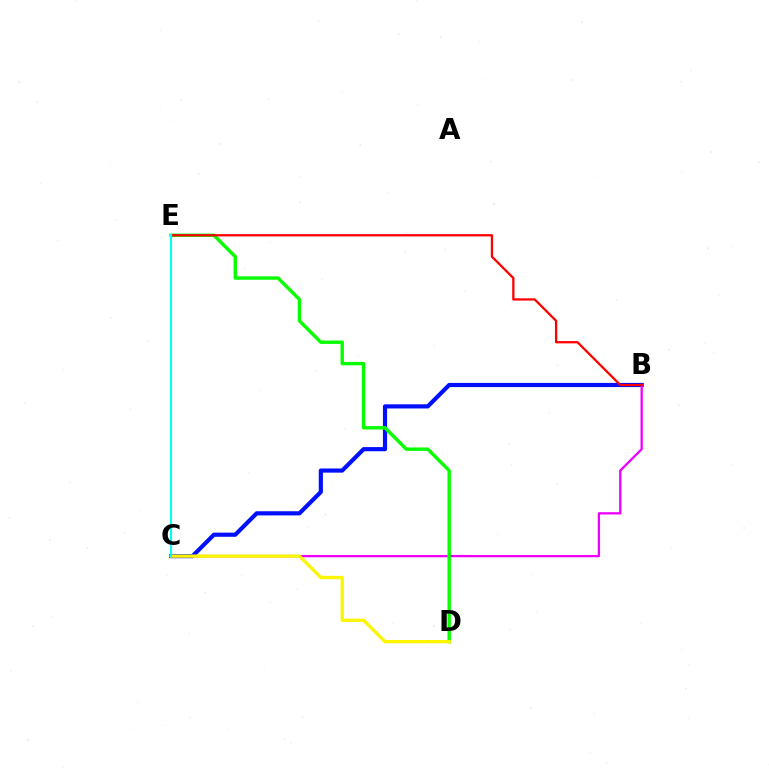{('B', 'C'): [{'color': '#0010ff', 'line_style': 'solid', 'thickness': 3.0}, {'color': '#ee00ff', 'line_style': 'solid', 'thickness': 1.66}], ('D', 'E'): [{'color': '#08ff00', 'line_style': 'solid', 'thickness': 2.45}], ('C', 'D'): [{'color': '#fcf500', 'line_style': 'solid', 'thickness': 2.38}], ('B', 'E'): [{'color': '#ff0000', 'line_style': 'solid', 'thickness': 1.65}], ('C', 'E'): [{'color': '#00fff6', 'line_style': 'solid', 'thickness': 1.54}]}